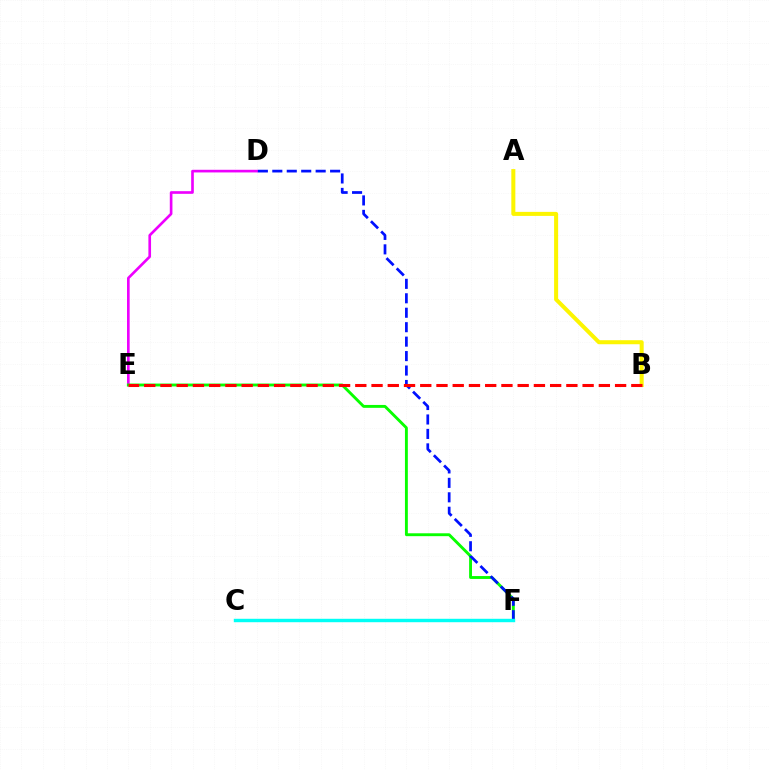{('A', 'B'): [{'color': '#fcf500', 'line_style': 'solid', 'thickness': 2.9}], ('D', 'E'): [{'color': '#ee00ff', 'line_style': 'solid', 'thickness': 1.91}], ('E', 'F'): [{'color': '#08ff00', 'line_style': 'solid', 'thickness': 2.08}], ('D', 'F'): [{'color': '#0010ff', 'line_style': 'dashed', 'thickness': 1.96}], ('B', 'E'): [{'color': '#ff0000', 'line_style': 'dashed', 'thickness': 2.21}], ('C', 'F'): [{'color': '#00fff6', 'line_style': 'solid', 'thickness': 2.46}]}